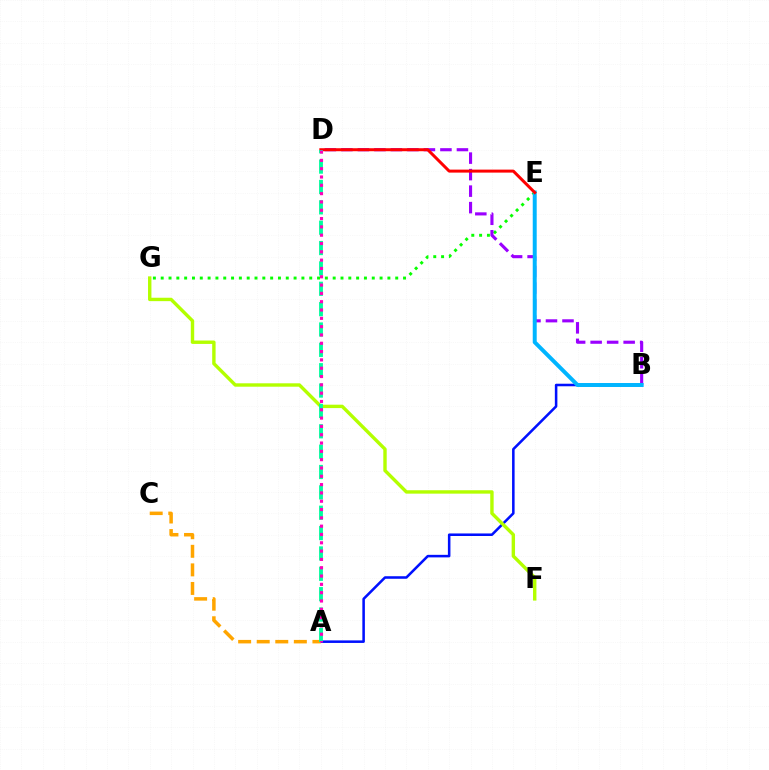{('E', 'G'): [{'color': '#08ff00', 'line_style': 'dotted', 'thickness': 2.12}], ('A', 'B'): [{'color': '#0010ff', 'line_style': 'solid', 'thickness': 1.83}], ('B', 'D'): [{'color': '#9b00ff', 'line_style': 'dashed', 'thickness': 2.24}], ('B', 'E'): [{'color': '#00b5ff', 'line_style': 'solid', 'thickness': 2.85}], ('F', 'G'): [{'color': '#b3ff00', 'line_style': 'solid', 'thickness': 2.45}], ('A', 'C'): [{'color': '#ffa500', 'line_style': 'dashed', 'thickness': 2.52}], ('D', 'E'): [{'color': '#ff0000', 'line_style': 'solid', 'thickness': 2.15}], ('A', 'D'): [{'color': '#00ff9d', 'line_style': 'dashed', 'thickness': 2.77}, {'color': '#ff00bd', 'line_style': 'dotted', 'thickness': 2.26}]}